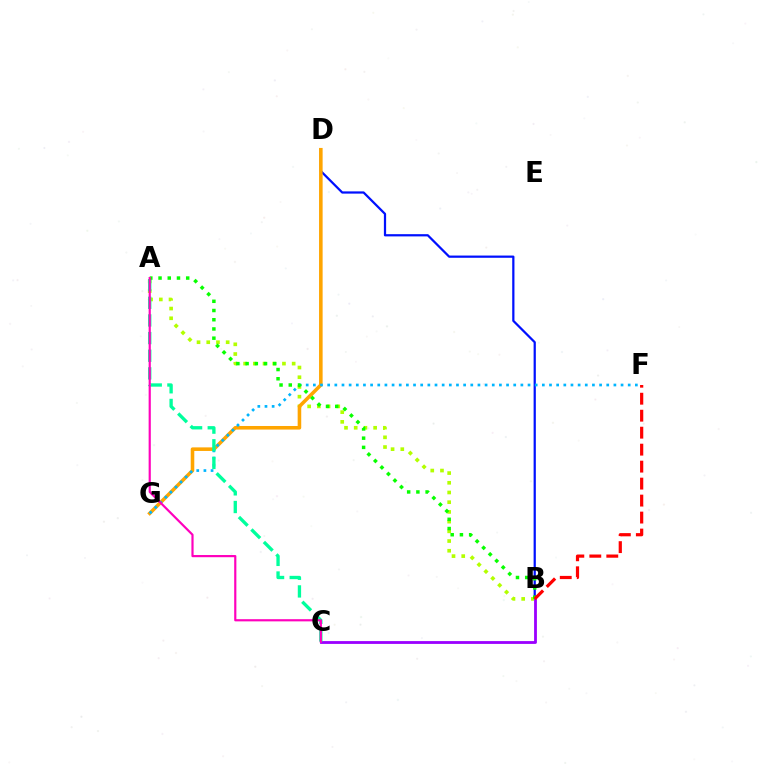{('B', 'D'): [{'color': '#0010ff', 'line_style': 'solid', 'thickness': 1.61}], ('A', 'B'): [{'color': '#b3ff00', 'line_style': 'dotted', 'thickness': 2.64}, {'color': '#08ff00', 'line_style': 'dotted', 'thickness': 2.51}], ('B', 'C'): [{'color': '#9b00ff', 'line_style': 'solid', 'thickness': 2.02}], ('D', 'G'): [{'color': '#ffa500', 'line_style': 'solid', 'thickness': 2.57}], ('F', 'G'): [{'color': '#00b5ff', 'line_style': 'dotted', 'thickness': 1.94}], ('A', 'C'): [{'color': '#00ff9d', 'line_style': 'dashed', 'thickness': 2.4}, {'color': '#ff00bd', 'line_style': 'solid', 'thickness': 1.57}], ('B', 'F'): [{'color': '#ff0000', 'line_style': 'dashed', 'thickness': 2.31}]}